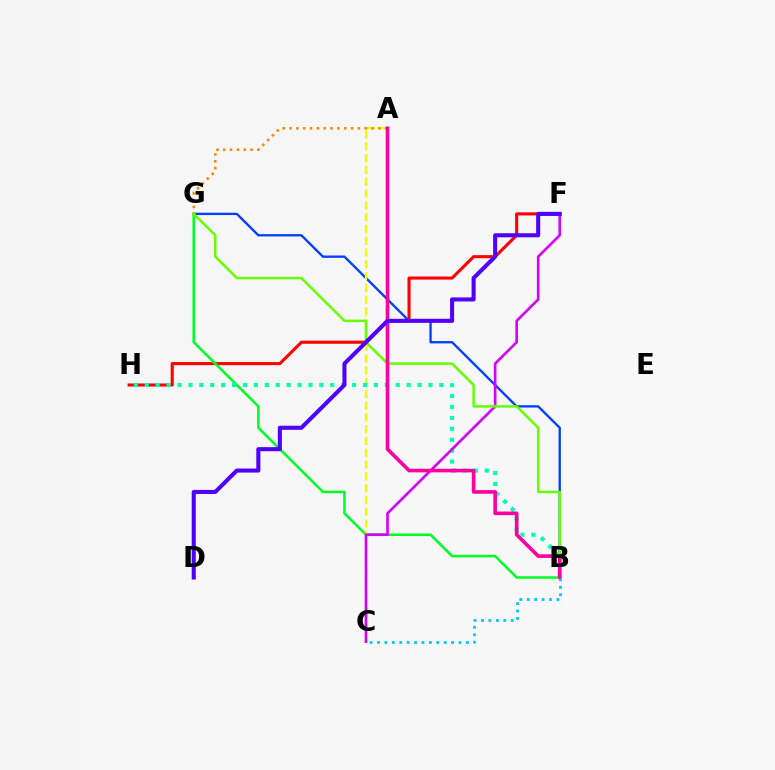{('B', 'G'): [{'color': '#003fff', 'line_style': 'solid', 'thickness': 1.67}, {'color': '#00ff27', 'line_style': 'solid', 'thickness': 1.82}, {'color': '#66ff00', 'line_style': 'solid', 'thickness': 1.8}], ('F', 'H'): [{'color': '#ff0000', 'line_style': 'solid', 'thickness': 2.22}], ('A', 'C'): [{'color': '#eeff00', 'line_style': 'dashed', 'thickness': 1.6}], ('B', 'H'): [{'color': '#00ffaf', 'line_style': 'dotted', 'thickness': 2.96}], ('A', 'G'): [{'color': '#ff8800', 'line_style': 'dotted', 'thickness': 1.86}], ('C', 'F'): [{'color': '#d600ff', 'line_style': 'solid', 'thickness': 1.89}], ('A', 'B'): [{'color': '#ff00a0', 'line_style': 'solid', 'thickness': 2.61}], ('B', 'C'): [{'color': '#00c7ff', 'line_style': 'dotted', 'thickness': 2.01}], ('D', 'F'): [{'color': '#4f00ff', 'line_style': 'solid', 'thickness': 2.92}]}